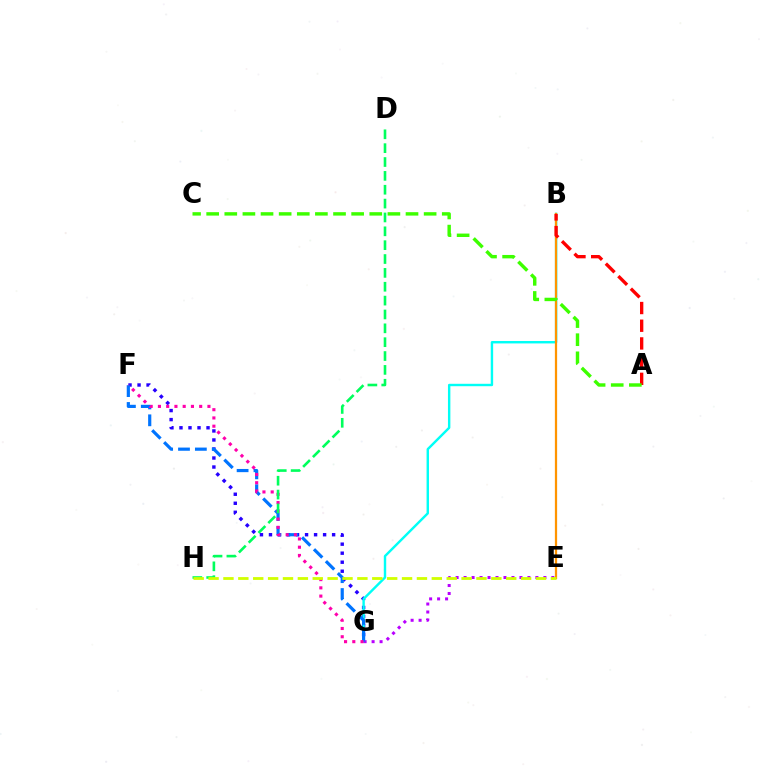{('F', 'G'): [{'color': '#2500ff', 'line_style': 'dotted', 'thickness': 2.45}, {'color': '#0074ff', 'line_style': 'dashed', 'thickness': 2.29}, {'color': '#ff00ac', 'line_style': 'dotted', 'thickness': 2.24}], ('B', 'G'): [{'color': '#00fff6', 'line_style': 'solid', 'thickness': 1.74}], ('E', 'G'): [{'color': '#b900ff', 'line_style': 'dotted', 'thickness': 2.17}], ('B', 'E'): [{'color': '#ff9400', 'line_style': 'solid', 'thickness': 1.62}], ('A', 'B'): [{'color': '#ff0000', 'line_style': 'dashed', 'thickness': 2.4}], ('D', 'H'): [{'color': '#00ff5c', 'line_style': 'dashed', 'thickness': 1.88}], ('A', 'C'): [{'color': '#3dff00', 'line_style': 'dashed', 'thickness': 2.46}], ('E', 'H'): [{'color': '#d1ff00', 'line_style': 'dashed', 'thickness': 2.02}]}